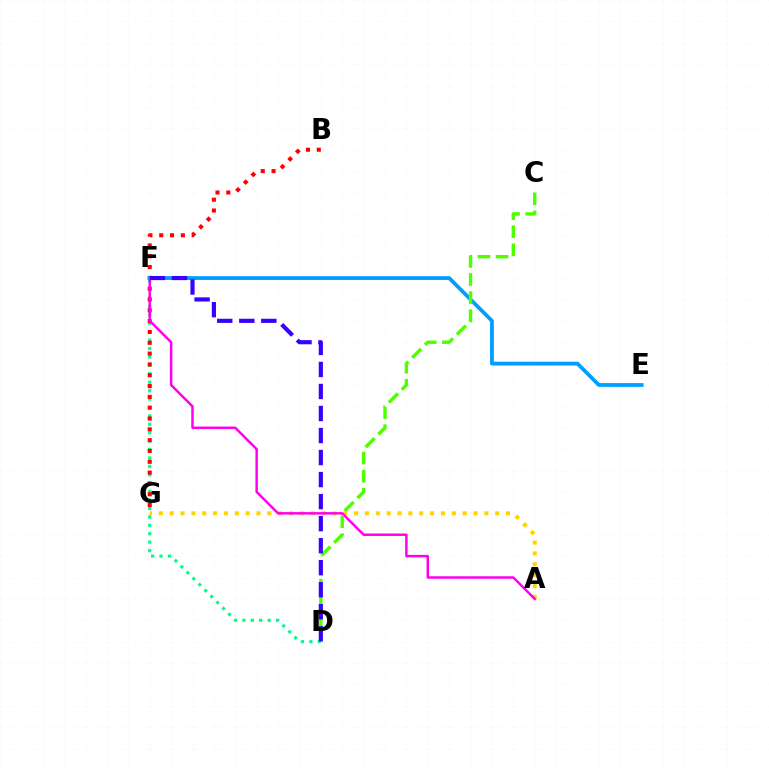{('D', 'F'): [{'color': '#00ff86', 'line_style': 'dotted', 'thickness': 2.29}, {'color': '#3700ff', 'line_style': 'dashed', 'thickness': 2.99}], ('A', 'G'): [{'color': '#ffd500', 'line_style': 'dotted', 'thickness': 2.95}], ('B', 'G'): [{'color': '#ff0000', 'line_style': 'dotted', 'thickness': 2.94}], ('A', 'F'): [{'color': '#ff00ed', 'line_style': 'solid', 'thickness': 1.78}], ('E', 'F'): [{'color': '#009eff', 'line_style': 'solid', 'thickness': 2.72}], ('C', 'D'): [{'color': '#4fff00', 'line_style': 'dashed', 'thickness': 2.46}]}